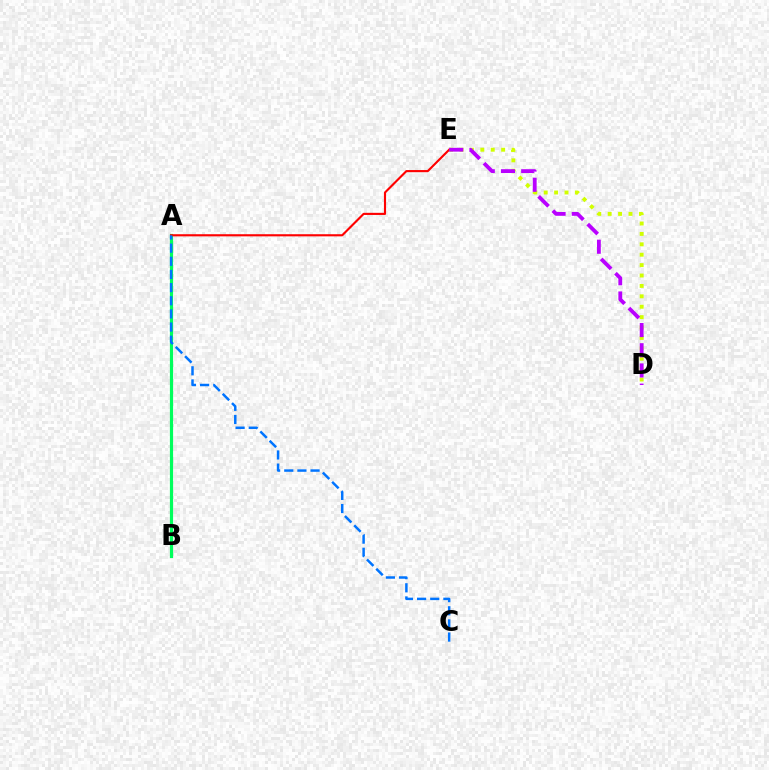{('D', 'E'): [{'color': '#d1ff00', 'line_style': 'dotted', 'thickness': 2.83}, {'color': '#b900ff', 'line_style': 'dashed', 'thickness': 2.75}], ('A', 'B'): [{'color': '#00ff5c', 'line_style': 'solid', 'thickness': 2.3}], ('A', 'E'): [{'color': '#ff0000', 'line_style': 'solid', 'thickness': 1.53}], ('A', 'C'): [{'color': '#0074ff', 'line_style': 'dashed', 'thickness': 1.79}]}